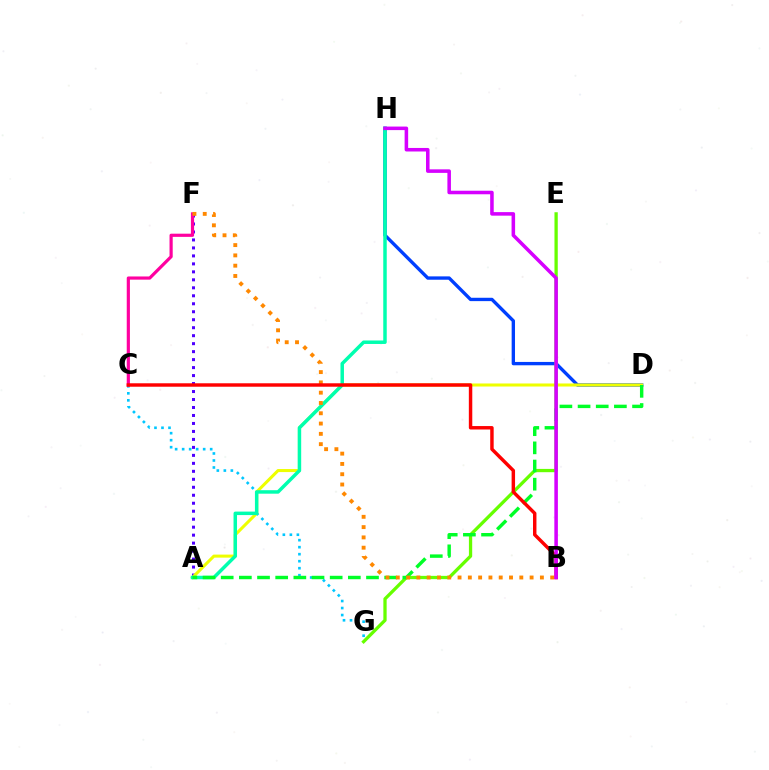{('D', 'H'): [{'color': '#003fff', 'line_style': 'solid', 'thickness': 2.41}], ('C', 'G'): [{'color': '#00c7ff', 'line_style': 'dotted', 'thickness': 1.9}], ('A', 'F'): [{'color': '#4f00ff', 'line_style': 'dotted', 'thickness': 2.17}], ('A', 'D'): [{'color': '#eeff00', 'line_style': 'solid', 'thickness': 2.19}, {'color': '#00ff27', 'line_style': 'dashed', 'thickness': 2.47}], ('E', 'G'): [{'color': '#66ff00', 'line_style': 'solid', 'thickness': 2.36}], ('C', 'F'): [{'color': '#ff00a0', 'line_style': 'solid', 'thickness': 2.29}], ('A', 'H'): [{'color': '#00ffaf', 'line_style': 'solid', 'thickness': 2.51}], ('B', 'F'): [{'color': '#ff8800', 'line_style': 'dotted', 'thickness': 2.8}], ('B', 'C'): [{'color': '#ff0000', 'line_style': 'solid', 'thickness': 2.48}], ('B', 'H'): [{'color': '#d600ff', 'line_style': 'solid', 'thickness': 2.55}]}